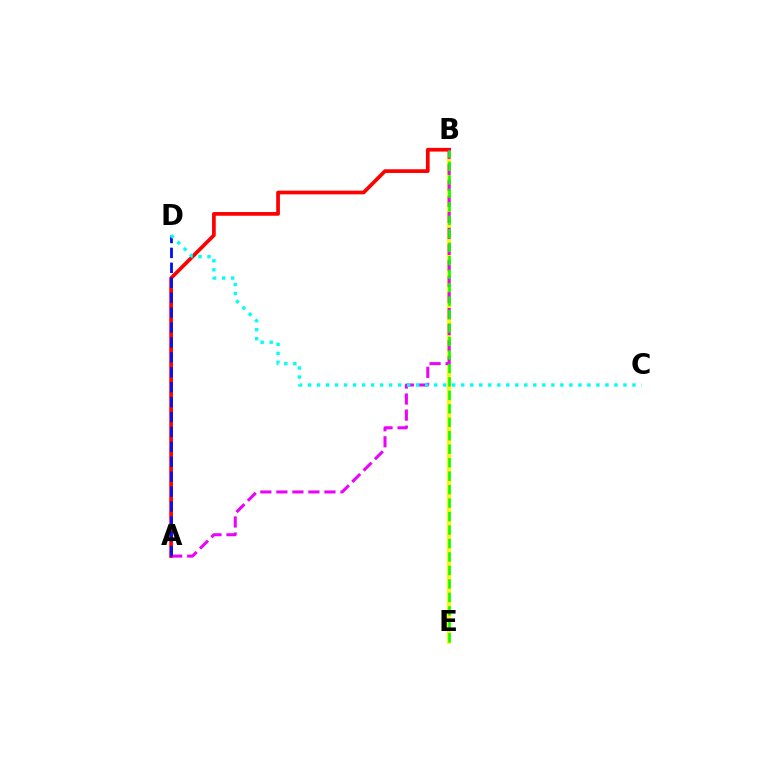{('B', 'E'): [{'color': '#fcf500', 'line_style': 'solid', 'thickness': 2.82}, {'color': '#08ff00', 'line_style': 'dashed', 'thickness': 1.83}], ('A', 'B'): [{'color': '#ff0000', 'line_style': 'solid', 'thickness': 2.67}, {'color': '#ee00ff', 'line_style': 'dashed', 'thickness': 2.18}], ('A', 'D'): [{'color': '#0010ff', 'line_style': 'dashed', 'thickness': 2.03}], ('C', 'D'): [{'color': '#00fff6', 'line_style': 'dotted', 'thickness': 2.45}]}